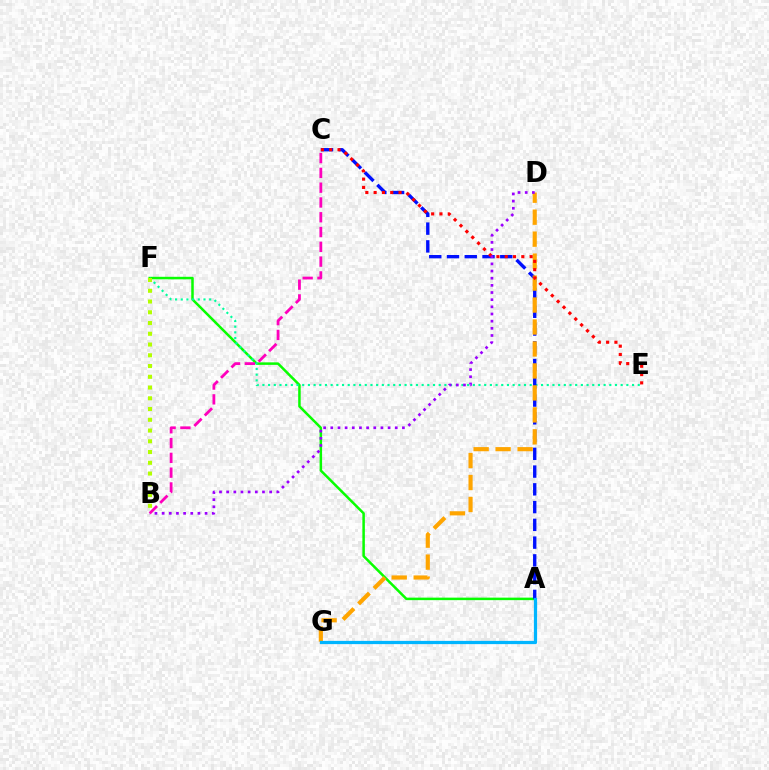{('A', 'F'): [{'color': '#08ff00', 'line_style': 'solid', 'thickness': 1.81}], ('E', 'F'): [{'color': '#00ff9d', 'line_style': 'dotted', 'thickness': 1.55}], ('A', 'C'): [{'color': '#0010ff', 'line_style': 'dashed', 'thickness': 2.41}], ('D', 'G'): [{'color': '#ffa500', 'line_style': 'dashed', 'thickness': 2.98}], ('C', 'E'): [{'color': '#ff0000', 'line_style': 'dotted', 'thickness': 2.25}], ('A', 'G'): [{'color': '#00b5ff', 'line_style': 'solid', 'thickness': 2.33}], ('B', 'D'): [{'color': '#9b00ff', 'line_style': 'dotted', 'thickness': 1.95}], ('B', 'C'): [{'color': '#ff00bd', 'line_style': 'dashed', 'thickness': 2.01}], ('B', 'F'): [{'color': '#b3ff00', 'line_style': 'dotted', 'thickness': 2.92}]}